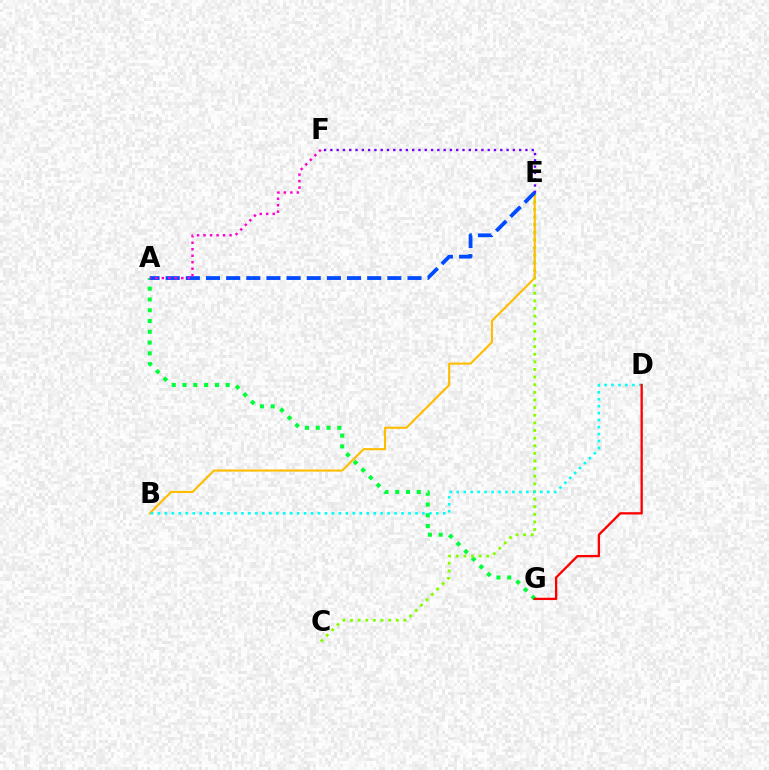{('A', 'G'): [{'color': '#00ff39', 'line_style': 'dotted', 'thickness': 2.93}], ('C', 'E'): [{'color': '#84ff00', 'line_style': 'dotted', 'thickness': 2.07}], ('B', 'E'): [{'color': '#ffbd00', 'line_style': 'solid', 'thickness': 1.52}], ('E', 'F'): [{'color': '#7200ff', 'line_style': 'dotted', 'thickness': 1.71}], ('B', 'D'): [{'color': '#00fff6', 'line_style': 'dotted', 'thickness': 1.89}], ('D', 'G'): [{'color': '#ff0000', 'line_style': 'solid', 'thickness': 1.67}], ('A', 'E'): [{'color': '#004bff', 'line_style': 'dashed', 'thickness': 2.74}], ('A', 'F'): [{'color': '#ff00cf', 'line_style': 'dotted', 'thickness': 1.77}]}